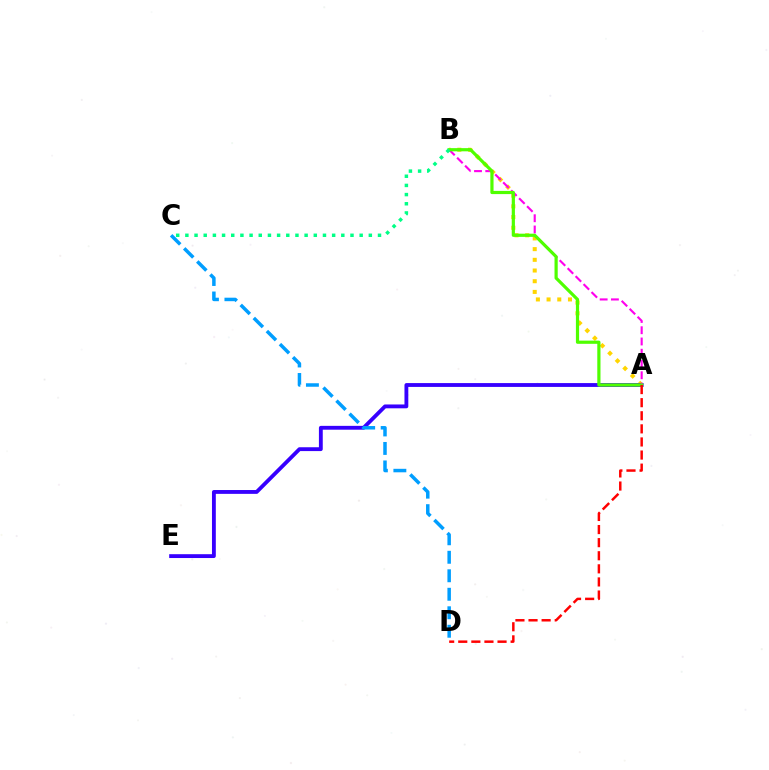{('A', 'B'): [{'color': '#ffd500', 'line_style': 'dotted', 'thickness': 2.91}, {'color': '#ff00ed', 'line_style': 'dashed', 'thickness': 1.53}, {'color': '#4fff00', 'line_style': 'solid', 'thickness': 2.3}], ('A', 'E'): [{'color': '#3700ff', 'line_style': 'solid', 'thickness': 2.76}], ('B', 'C'): [{'color': '#00ff86', 'line_style': 'dotted', 'thickness': 2.49}], ('C', 'D'): [{'color': '#009eff', 'line_style': 'dashed', 'thickness': 2.51}], ('A', 'D'): [{'color': '#ff0000', 'line_style': 'dashed', 'thickness': 1.78}]}